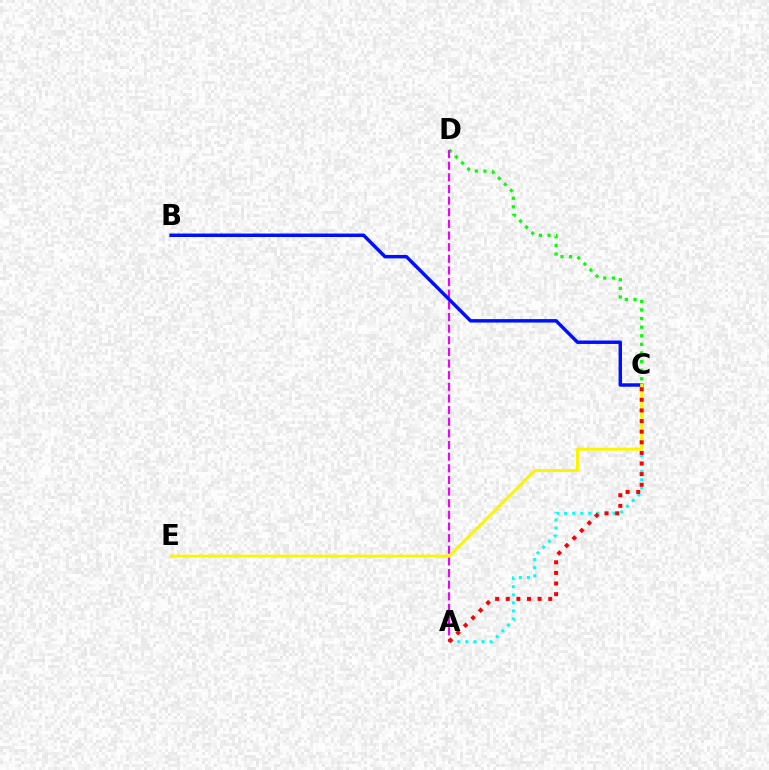{('A', 'C'): [{'color': '#00fff6', 'line_style': 'dotted', 'thickness': 2.2}, {'color': '#ff0000', 'line_style': 'dotted', 'thickness': 2.88}], ('C', 'D'): [{'color': '#08ff00', 'line_style': 'dotted', 'thickness': 2.34}], ('A', 'D'): [{'color': '#ee00ff', 'line_style': 'dashed', 'thickness': 1.58}], ('B', 'C'): [{'color': '#0010ff', 'line_style': 'solid', 'thickness': 2.49}], ('C', 'E'): [{'color': '#fcf500', 'line_style': 'solid', 'thickness': 2.13}]}